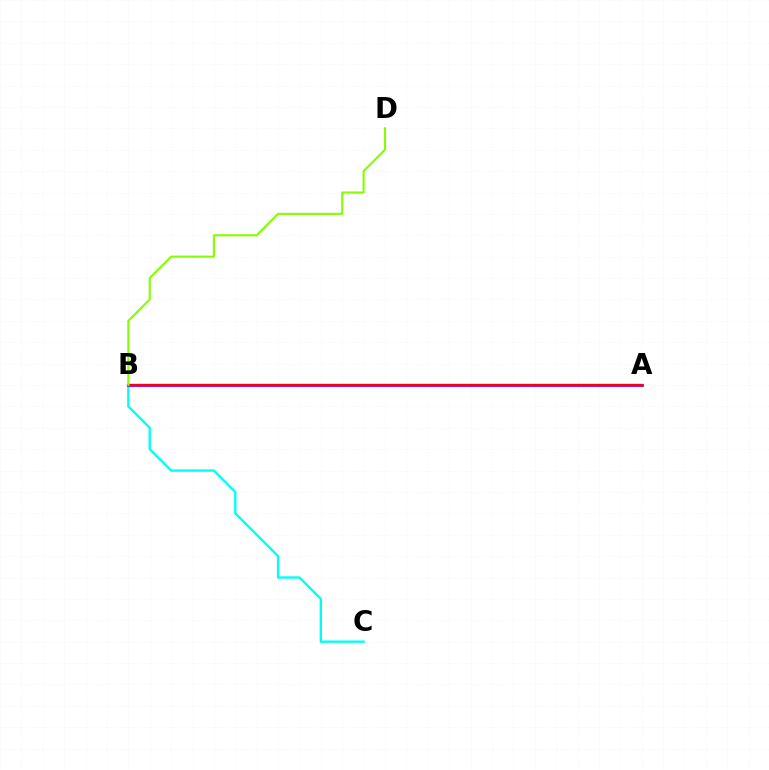{('B', 'C'): [{'color': '#00fff6', 'line_style': 'solid', 'thickness': 1.71}], ('A', 'B'): [{'color': '#7200ff', 'line_style': 'solid', 'thickness': 1.96}, {'color': '#ff0000', 'line_style': 'solid', 'thickness': 1.68}], ('B', 'D'): [{'color': '#84ff00', 'line_style': 'solid', 'thickness': 1.52}]}